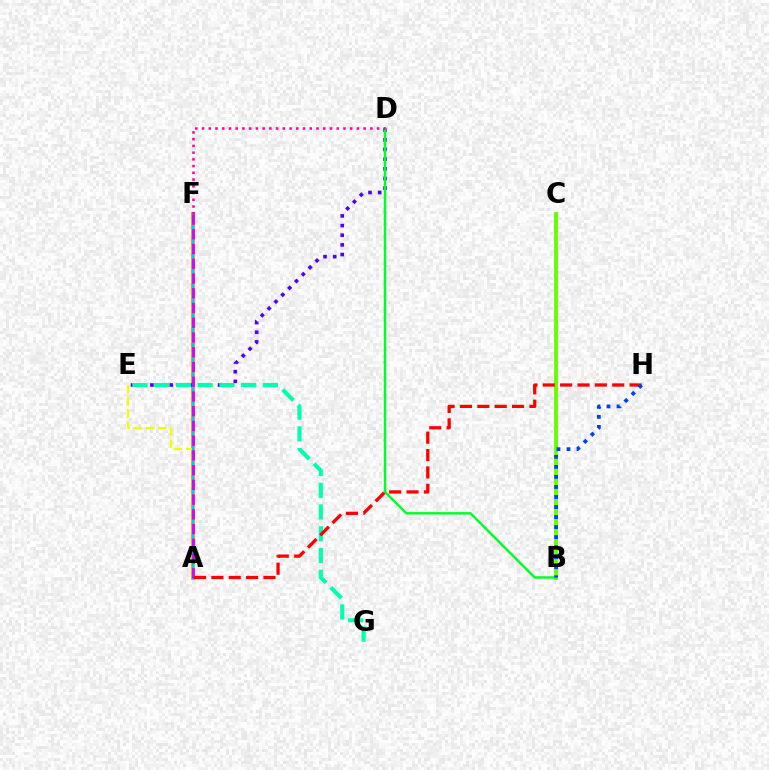{('A', 'F'): [{'color': '#ff8800', 'line_style': 'solid', 'thickness': 2.67}, {'color': '#00c7ff', 'line_style': 'solid', 'thickness': 1.64}, {'color': '#d600ff', 'line_style': 'dashed', 'thickness': 2.0}], ('D', 'E'): [{'color': '#4f00ff', 'line_style': 'dotted', 'thickness': 2.63}], ('A', 'E'): [{'color': '#eeff00', 'line_style': 'dashed', 'thickness': 1.66}], ('E', 'G'): [{'color': '#00ffaf', 'line_style': 'dashed', 'thickness': 2.96}], ('B', 'C'): [{'color': '#66ff00', 'line_style': 'solid', 'thickness': 2.79}], ('B', 'D'): [{'color': '#00ff27', 'line_style': 'solid', 'thickness': 1.76}], ('A', 'H'): [{'color': '#ff0000', 'line_style': 'dashed', 'thickness': 2.36}], ('B', 'H'): [{'color': '#003fff', 'line_style': 'dotted', 'thickness': 2.73}], ('D', 'F'): [{'color': '#ff00a0', 'line_style': 'dotted', 'thickness': 1.83}]}